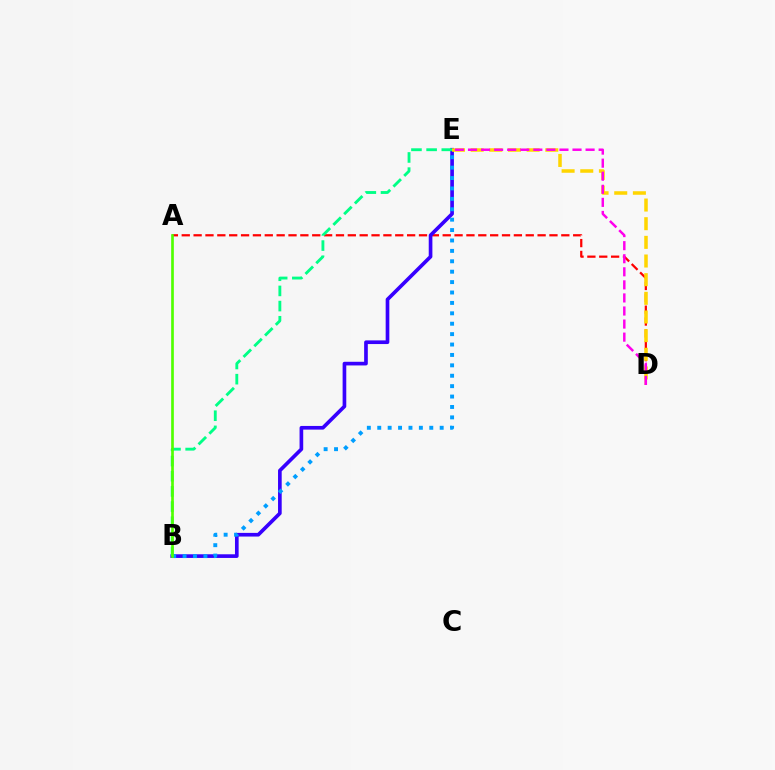{('A', 'D'): [{'color': '#ff0000', 'line_style': 'dashed', 'thickness': 1.61}], ('B', 'E'): [{'color': '#3700ff', 'line_style': 'solid', 'thickness': 2.64}, {'color': '#00ff86', 'line_style': 'dashed', 'thickness': 2.06}, {'color': '#009eff', 'line_style': 'dotted', 'thickness': 2.83}], ('D', 'E'): [{'color': '#ffd500', 'line_style': 'dashed', 'thickness': 2.53}, {'color': '#ff00ed', 'line_style': 'dashed', 'thickness': 1.78}], ('A', 'B'): [{'color': '#4fff00', 'line_style': 'solid', 'thickness': 1.92}]}